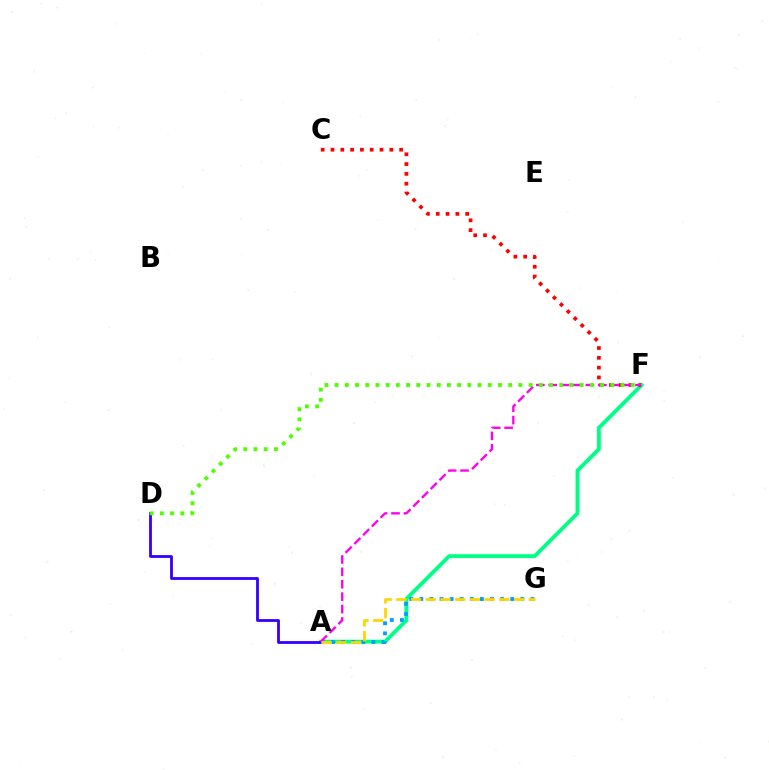{('A', 'F'): [{'color': '#00ff86', 'line_style': 'solid', 'thickness': 2.78}, {'color': '#ff00ed', 'line_style': 'dashed', 'thickness': 1.68}], ('A', 'D'): [{'color': '#3700ff', 'line_style': 'solid', 'thickness': 2.03}], ('A', 'G'): [{'color': '#009eff', 'line_style': 'dotted', 'thickness': 2.74}, {'color': '#ffd500', 'line_style': 'dashed', 'thickness': 2.0}], ('C', 'F'): [{'color': '#ff0000', 'line_style': 'dotted', 'thickness': 2.66}], ('D', 'F'): [{'color': '#4fff00', 'line_style': 'dotted', 'thickness': 2.77}]}